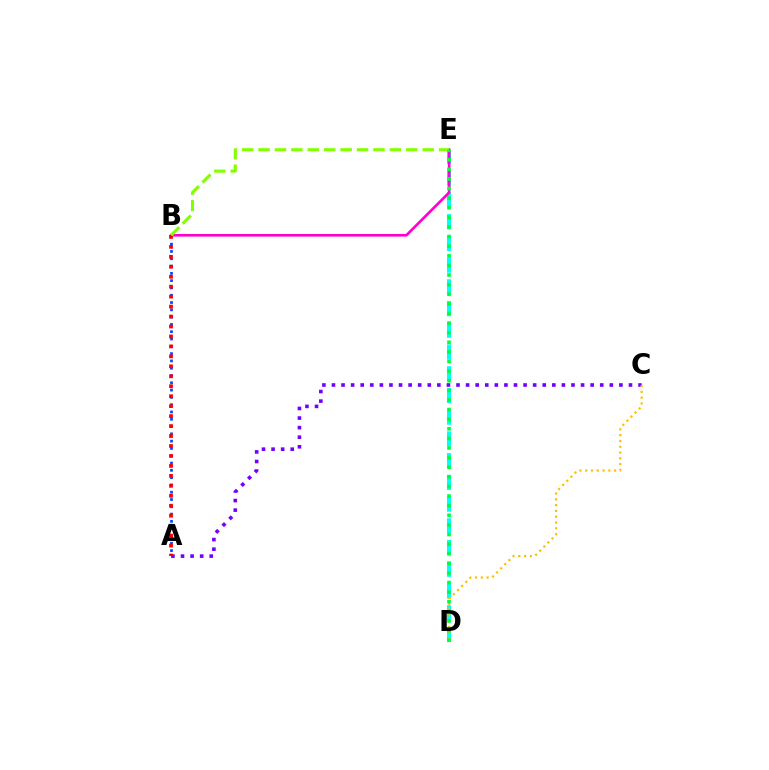{('A', 'C'): [{'color': '#7200ff', 'line_style': 'dotted', 'thickness': 2.6}], ('D', 'E'): [{'color': '#00fff6', 'line_style': 'dashed', 'thickness': 2.95}, {'color': '#00ff39', 'line_style': 'dotted', 'thickness': 2.61}], ('C', 'D'): [{'color': '#ffbd00', 'line_style': 'dotted', 'thickness': 1.57}], ('A', 'B'): [{'color': '#004bff', 'line_style': 'dotted', 'thickness': 1.98}, {'color': '#ff0000', 'line_style': 'dotted', 'thickness': 2.71}], ('B', 'E'): [{'color': '#ff00cf', 'line_style': 'solid', 'thickness': 1.9}, {'color': '#84ff00', 'line_style': 'dashed', 'thickness': 2.23}]}